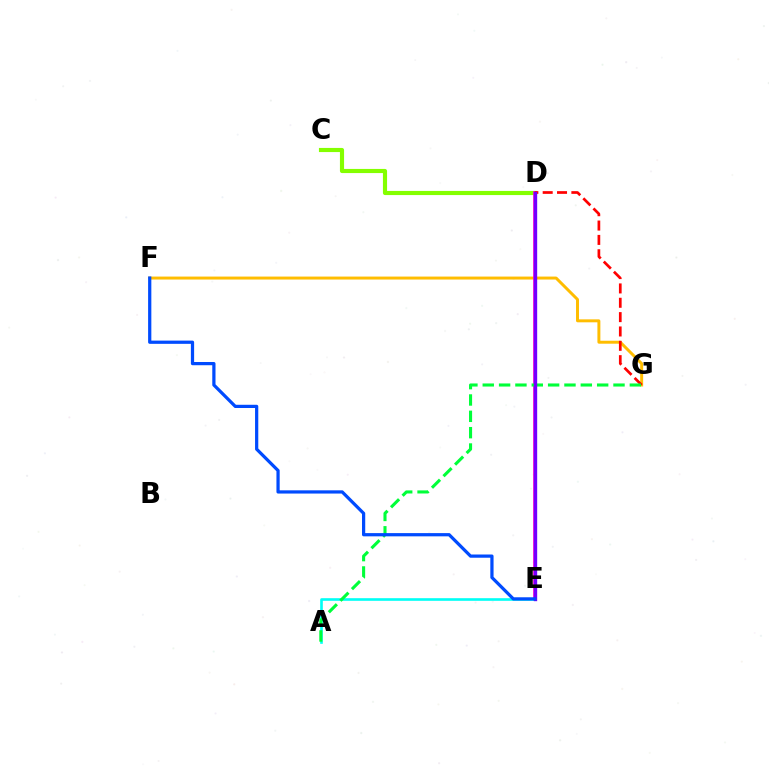{('C', 'D'): [{'color': '#84ff00', 'line_style': 'solid', 'thickness': 2.98}], ('F', 'G'): [{'color': '#ffbd00', 'line_style': 'solid', 'thickness': 2.13}], ('D', 'E'): [{'color': '#ff00cf', 'line_style': 'solid', 'thickness': 2.65}, {'color': '#7200ff', 'line_style': 'solid', 'thickness': 2.42}], ('A', 'E'): [{'color': '#00fff6', 'line_style': 'solid', 'thickness': 1.89}], ('D', 'G'): [{'color': '#ff0000', 'line_style': 'dashed', 'thickness': 1.95}], ('A', 'G'): [{'color': '#00ff39', 'line_style': 'dashed', 'thickness': 2.22}], ('E', 'F'): [{'color': '#004bff', 'line_style': 'solid', 'thickness': 2.33}]}